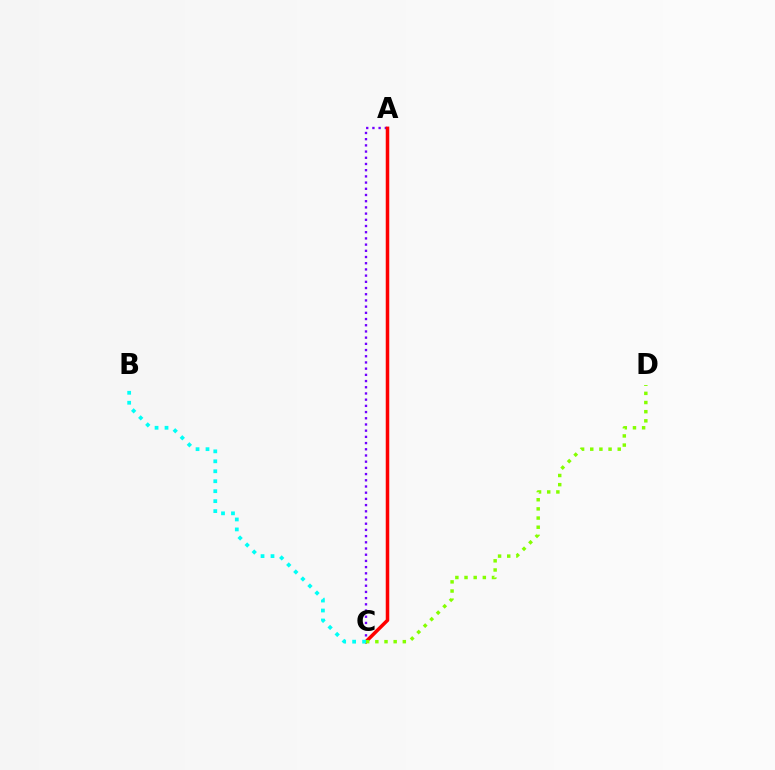{('A', 'C'): [{'color': '#7200ff', 'line_style': 'dotted', 'thickness': 1.69}, {'color': '#ff0000', 'line_style': 'solid', 'thickness': 2.53}], ('B', 'C'): [{'color': '#00fff6', 'line_style': 'dotted', 'thickness': 2.71}], ('C', 'D'): [{'color': '#84ff00', 'line_style': 'dotted', 'thickness': 2.49}]}